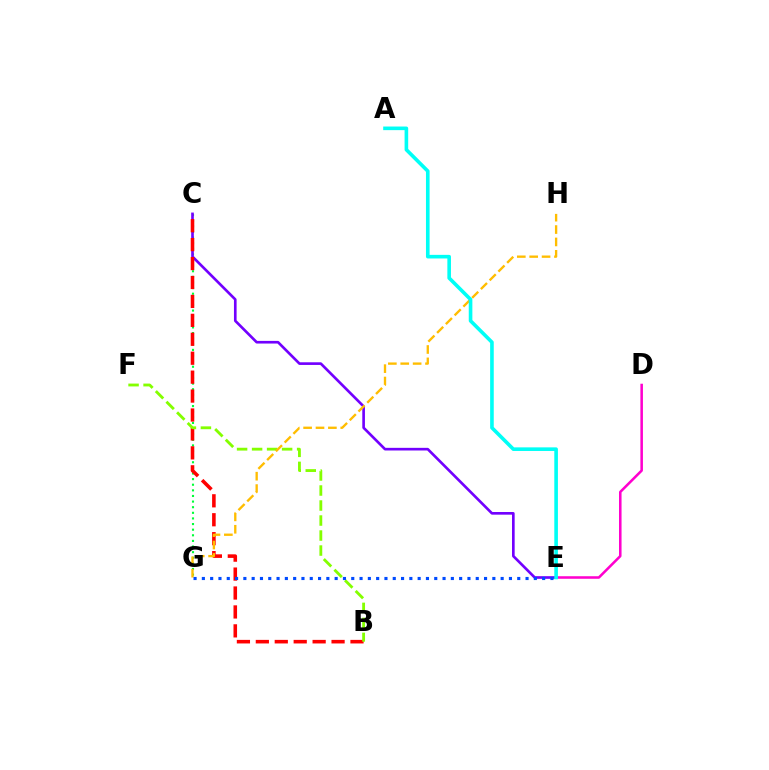{('D', 'E'): [{'color': '#ff00cf', 'line_style': 'solid', 'thickness': 1.83}], ('C', 'G'): [{'color': '#00ff39', 'line_style': 'dotted', 'thickness': 1.53}], ('C', 'E'): [{'color': '#7200ff', 'line_style': 'solid', 'thickness': 1.91}], ('B', 'C'): [{'color': '#ff0000', 'line_style': 'dashed', 'thickness': 2.57}], ('B', 'F'): [{'color': '#84ff00', 'line_style': 'dashed', 'thickness': 2.04}], ('G', 'H'): [{'color': '#ffbd00', 'line_style': 'dashed', 'thickness': 1.68}], ('A', 'E'): [{'color': '#00fff6', 'line_style': 'solid', 'thickness': 2.6}], ('E', 'G'): [{'color': '#004bff', 'line_style': 'dotted', 'thickness': 2.25}]}